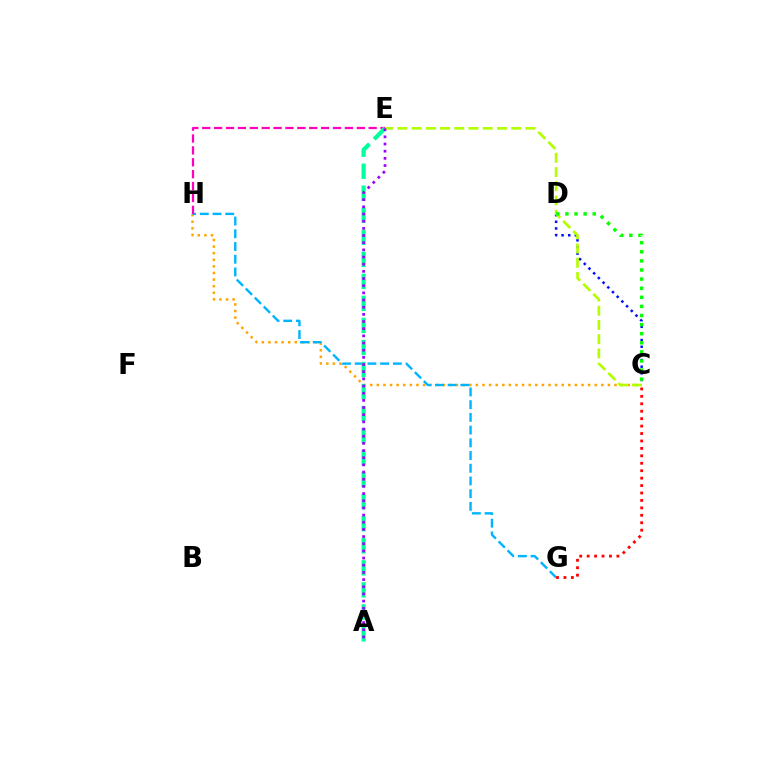{('C', 'D'): [{'color': '#0010ff', 'line_style': 'dotted', 'thickness': 1.81}, {'color': '#08ff00', 'line_style': 'dotted', 'thickness': 2.47}], ('C', 'H'): [{'color': '#ffa500', 'line_style': 'dotted', 'thickness': 1.79}], ('G', 'H'): [{'color': '#00b5ff', 'line_style': 'dashed', 'thickness': 1.73}], ('C', 'G'): [{'color': '#ff0000', 'line_style': 'dotted', 'thickness': 2.02}], ('E', 'H'): [{'color': '#ff00bd', 'line_style': 'dashed', 'thickness': 1.61}], ('A', 'E'): [{'color': '#00ff9d', 'line_style': 'dashed', 'thickness': 2.99}, {'color': '#9b00ff', 'line_style': 'dotted', 'thickness': 1.95}], ('C', 'E'): [{'color': '#b3ff00', 'line_style': 'dashed', 'thickness': 1.93}]}